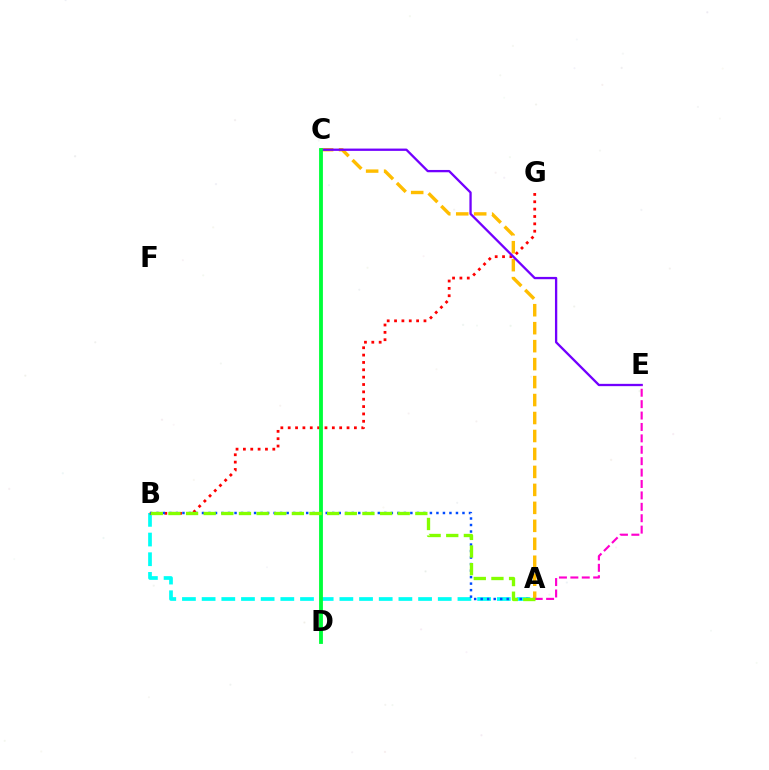{('A', 'B'): [{'color': '#00fff6', 'line_style': 'dashed', 'thickness': 2.67}, {'color': '#004bff', 'line_style': 'dotted', 'thickness': 1.77}, {'color': '#84ff00', 'line_style': 'dashed', 'thickness': 2.4}], ('B', 'G'): [{'color': '#ff0000', 'line_style': 'dotted', 'thickness': 2.0}], ('A', 'C'): [{'color': '#ffbd00', 'line_style': 'dashed', 'thickness': 2.44}], ('C', 'E'): [{'color': '#7200ff', 'line_style': 'solid', 'thickness': 1.66}], ('A', 'E'): [{'color': '#ff00cf', 'line_style': 'dashed', 'thickness': 1.55}], ('C', 'D'): [{'color': '#00ff39', 'line_style': 'solid', 'thickness': 2.76}]}